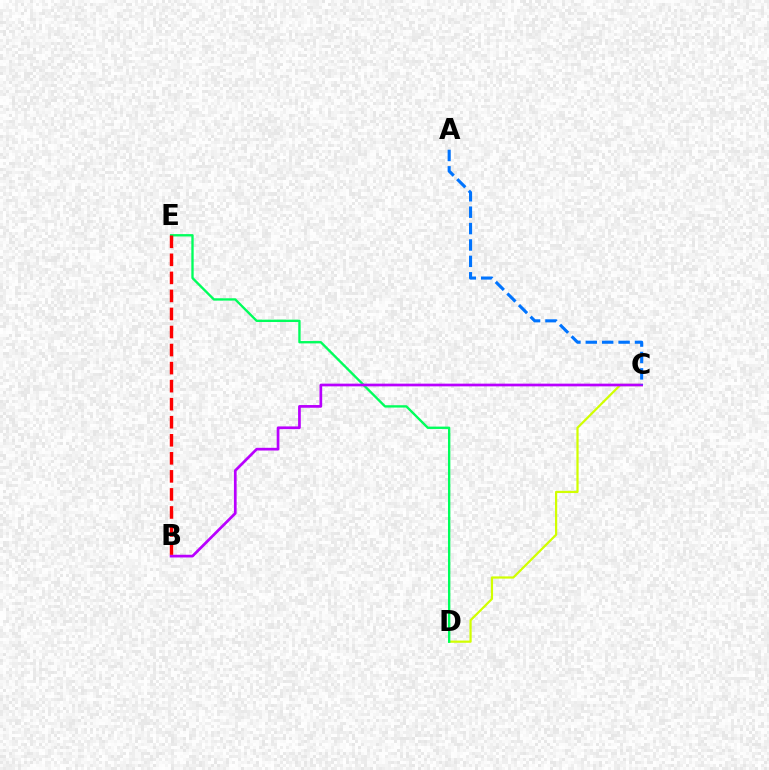{('C', 'D'): [{'color': '#d1ff00', 'line_style': 'solid', 'thickness': 1.6}], ('D', 'E'): [{'color': '#00ff5c', 'line_style': 'solid', 'thickness': 1.7}], ('B', 'C'): [{'color': '#b900ff', 'line_style': 'solid', 'thickness': 1.95}], ('B', 'E'): [{'color': '#ff0000', 'line_style': 'dashed', 'thickness': 2.45}], ('A', 'C'): [{'color': '#0074ff', 'line_style': 'dashed', 'thickness': 2.23}]}